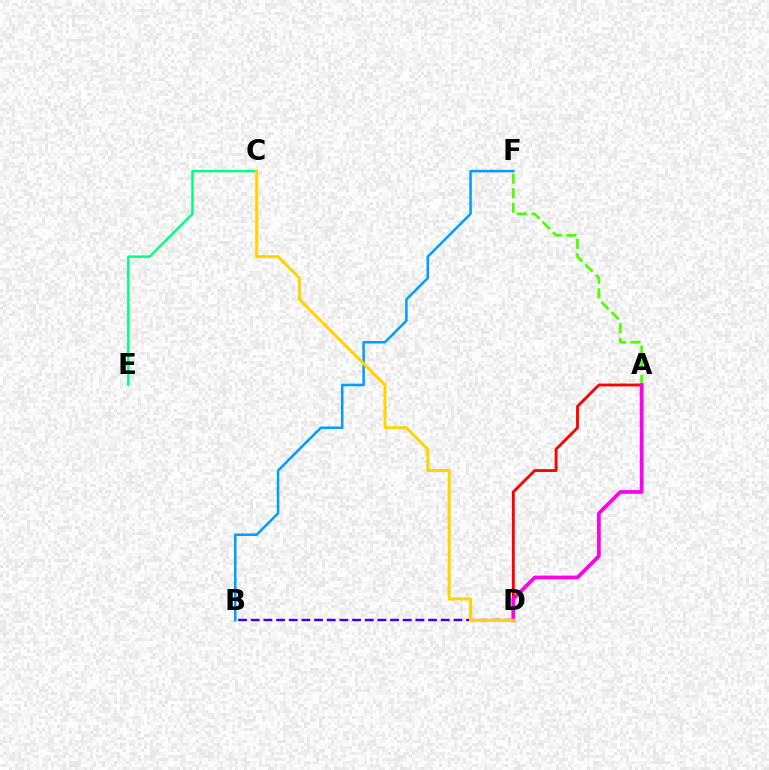{('B', 'D'): [{'color': '#3700ff', 'line_style': 'dashed', 'thickness': 1.72}], ('A', 'D'): [{'color': '#ff0000', 'line_style': 'solid', 'thickness': 2.06}, {'color': '#ff00ed', 'line_style': 'solid', 'thickness': 2.7}], ('B', 'F'): [{'color': '#009eff', 'line_style': 'solid', 'thickness': 1.82}], ('C', 'E'): [{'color': '#00ff86', 'line_style': 'solid', 'thickness': 1.8}], ('A', 'F'): [{'color': '#4fff00', 'line_style': 'dashed', 'thickness': 1.98}], ('C', 'D'): [{'color': '#ffd500', 'line_style': 'solid', 'thickness': 2.18}]}